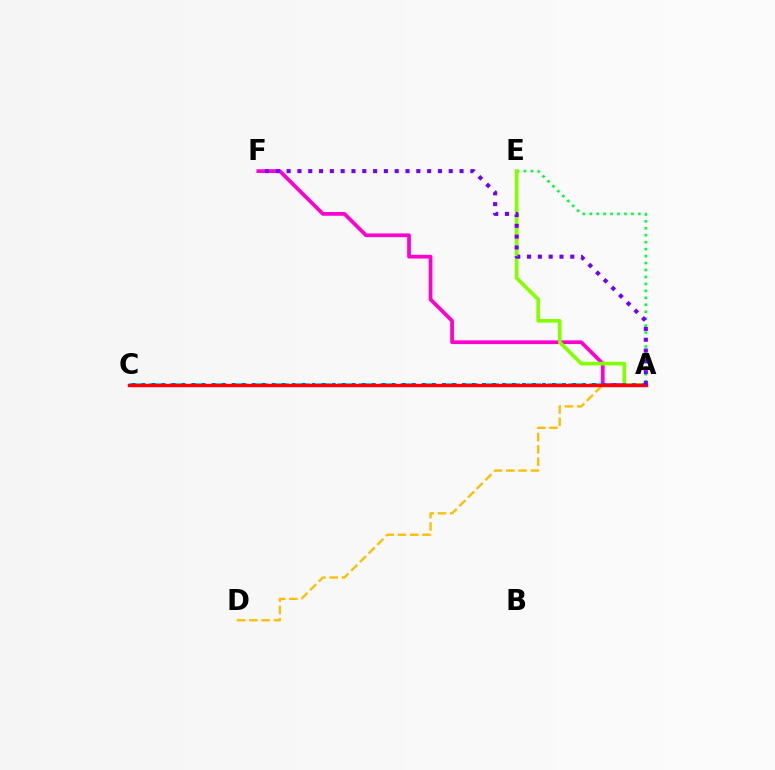{('A', 'C'): [{'color': '#00fff6', 'line_style': 'dashed', 'thickness': 2.85}, {'color': '#004bff', 'line_style': 'dotted', 'thickness': 2.72}, {'color': '#ff0000', 'line_style': 'solid', 'thickness': 2.44}], ('A', 'F'): [{'color': '#ff00cf', 'line_style': 'solid', 'thickness': 2.69}, {'color': '#7200ff', 'line_style': 'dotted', 'thickness': 2.94}], ('A', 'E'): [{'color': '#00ff39', 'line_style': 'dotted', 'thickness': 1.89}, {'color': '#84ff00', 'line_style': 'solid', 'thickness': 2.64}], ('A', 'D'): [{'color': '#ffbd00', 'line_style': 'dashed', 'thickness': 1.67}]}